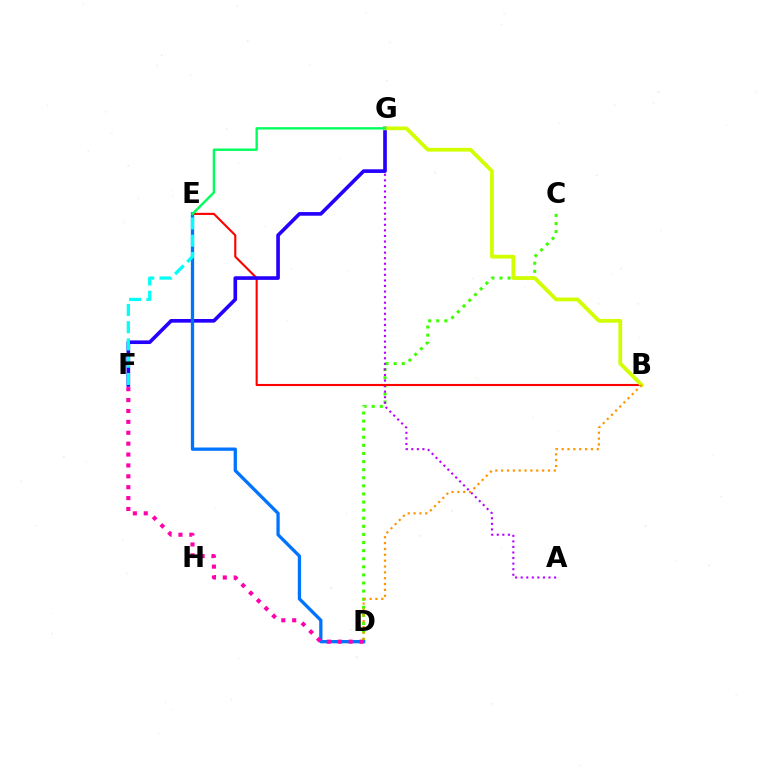{('C', 'D'): [{'color': '#3dff00', 'line_style': 'dotted', 'thickness': 2.2}], ('A', 'G'): [{'color': '#b900ff', 'line_style': 'dotted', 'thickness': 1.51}], ('B', 'E'): [{'color': '#ff0000', 'line_style': 'solid', 'thickness': 1.52}], ('F', 'G'): [{'color': '#2500ff', 'line_style': 'solid', 'thickness': 2.62}], ('D', 'E'): [{'color': '#0074ff', 'line_style': 'solid', 'thickness': 2.37}], ('E', 'F'): [{'color': '#00fff6', 'line_style': 'dashed', 'thickness': 2.35}], ('D', 'F'): [{'color': '#ff00ac', 'line_style': 'dotted', 'thickness': 2.96}], ('B', 'G'): [{'color': '#d1ff00', 'line_style': 'solid', 'thickness': 2.72}], ('E', 'G'): [{'color': '#00ff5c', 'line_style': 'solid', 'thickness': 1.71}], ('B', 'D'): [{'color': '#ff9400', 'line_style': 'dotted', 'thickness': 1.59}]}